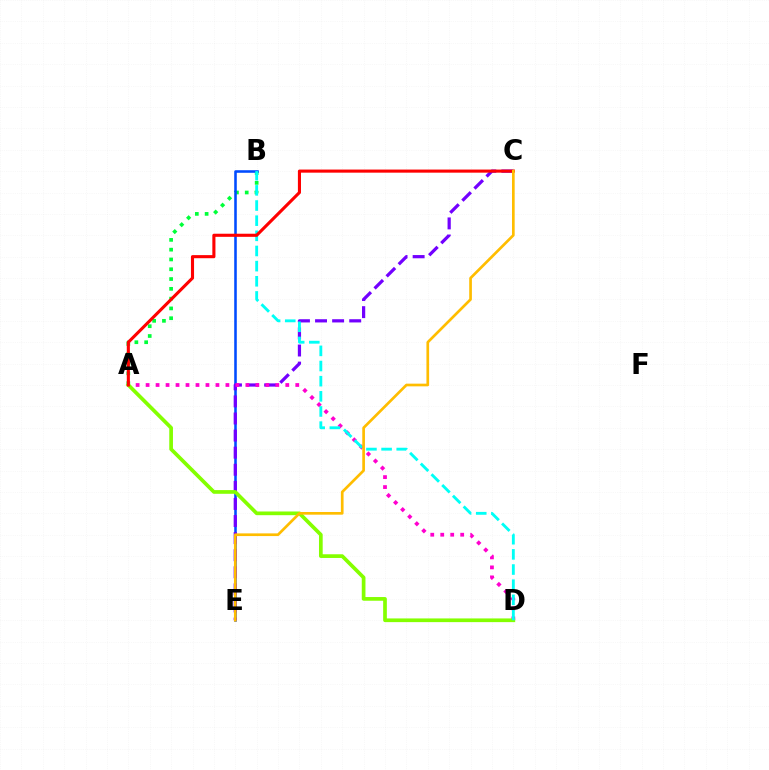{('A', 'B'): [{'color': '#00ff39', 'line_style': 'dotted', 'thickness': 2.66}], ('B', 'E'): [{'color': '#004bff', 'line_style': 'solid', 'thickness': 1.85}], ('C', 'E'): [{'color': '#7200ff', 'line_style': 'dashed', 'thickness': 2.32}, {'color': '#ffbd00', 'line_style': 'solid', 'thickness': 1.93}], ('A', 'D'): [{'color': '#ff00cf', 'line_style': 'dotted', 'thickness': 2.71}, {'color': '#84ff00', 'line_style': 'solid', 'thickness': 2.66}], ('B', 'D'): [{'color': '#00fff6', 'line_style': 'dashed', 'thickness': 2.06}], ('A', 'C'): [{'color': '#ff0000', 'line_style': 'solid', 'thickness': 2.23}]}